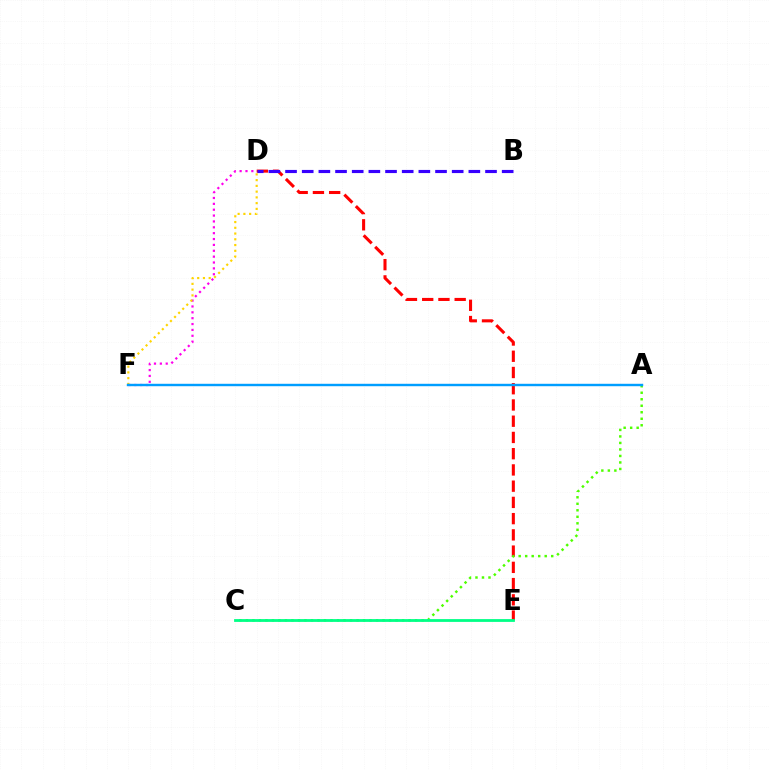{('D', 'E'): [{'color': '#ff0000', 'line_style': 'dashed', 'thickness': 2.21}], ('A', 'C'): [{'color': '#4fff00', 'line_style': 'dotted', 'thickness': 1.77}], ('D', 'F'): [{'color': '#ff00ed', 'line_style': 'dotted', 'thickness': 1.59}, {'color': '#ffd500', 'line_style': 'dotted', 'thickness': 1.56}], ('B', 'D'): [{'color': '#3700ff', 'line_style': 'dashed', 'thickness': 2.26}], ('C', 'E'): [{'color': '#00ff86', 'line_style': 'solid', 'thickness': 2.01}], ('A', 'F'): [{'color': '#009eff', 'line_style': 'solid', 'thickness': 1.74}]}